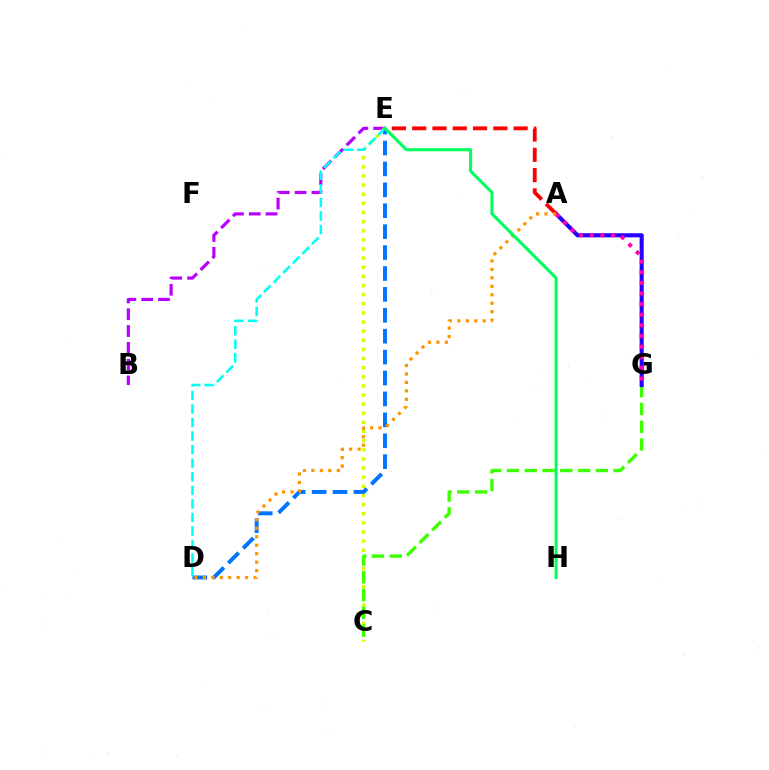{('B', 'E'): [{'color': '#b900ff', 'line_style': 'dashed', 'thickness': 2.28}], ('C', 'E'): [{'color': '#d1ff00', 'line_style': 'dotted', 'thickness': 2.48}], ('C', 'G'): [{'color': '#3dff00', 'line_style': 'dashed', 'thickness': 2.41}], ('D', 'E'): [{'color': '#0074ff', 'line_style': 'dashed', 'thickness': 2.84}, {'color': '#00fff6', 'line_style': 'dashed', 'thickness': 1.84}], ('A', 'G'): [{'color': '#2500ff', 'line_style': 'solid', 'thickness': 2.95}, {'color': '#ff00ac', 'line_style': 'dotted', 'thickness': 2.89}], ('A', 'E'): [{'color': '#ff0000', 'line_style': 'dashed', 'thickness': 2.76}], ('A', 'D'): [{'color': '#ff9400', 'line_style': 'dotted', 'thickness': 2.3}], ('E', 'H'): [{'color': '#00ff5c', 'line_style': 'solid', 'thickness': 2.2}]}